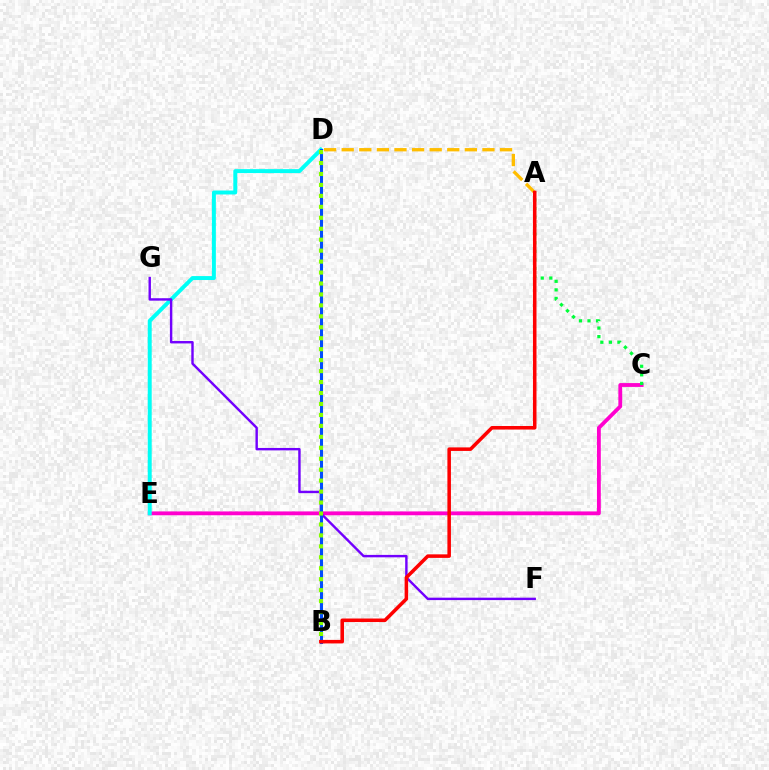{('C', 'E'): [{'color': '#ff00cf', 'line_style': 'solid', 'thickness': 2.76}], ('D', 'E'): [{'color': '#00fff6', 'line_style': 'solid', 'thickness': 2.84}], ('F', 'G'): [{'color': '#7200ff', 'line_style': 'solid', 'thickness': 1.74}], ('A', 'C'): [{'color': '#00ff39', 'line_style': 'dotted', 'thickness': 2.32}], ('A', 'D'): [{'color': '#ffbd00', 'line_style': 'dashed', 'thickness': 2.39}], ('B', 'D'): [{'color': '#004bff', 'line_style': 'solid', 'thickness': 2.2}, {'color': '#84ff00', 'line_style': 'dotted', 'thickness': 2.98}], ('A', 'B'): [{'color': '#ff0000', 'line_style': 'solid', 'thickness': 2.55}]}